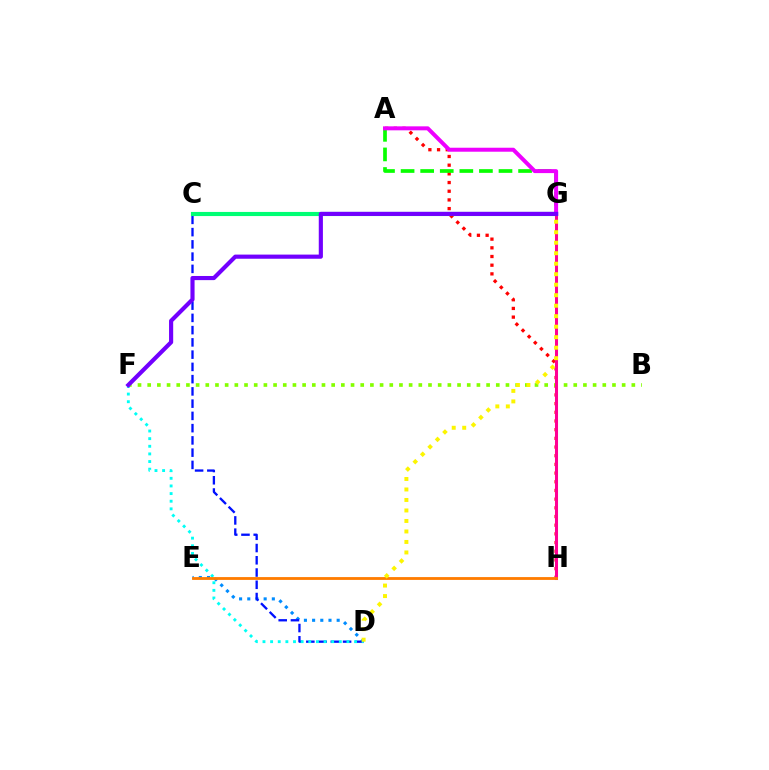{('D', 'E'): [{'color': '#008cff', 'line_style': 'dotted', 'thickness': 2.22}], ('A', 'H'): [{'color': '#ff0000', 'line_style': 'dotted', 'thickness': 2.36}], ('C', 'D'): [{'color': '#0010ff', 'line_style': 'dashed', 'thickness': 1.66}], ('A', 'G'): [{'color': '#08ff00', 'line_style': 'dashed', 'thickness': 2.66}, {'color': '#ee00ff', 'line_style': 'solid', 'thickness': 2.87}], ('D', 'F'): [{'color': '#00fff6', 'line_style': 'dotted', 'thickness': 2.07}], ('B', 'F'): [{'color': '#84ff00', 'line_style': 'dotted', 'thickness': 2.63}], ('G', 'H'): [{'color': '#ff0094', 'line_style': 'solid', 'thickness': 2.19}], ('C', 'G'): [{'color': '#00ff74', 'line_style': 'solid', 'thickness': 2.97}], ('F', 'G'): [{'color': '#7200ff', 'line_style': 'solid', 'thickness': 2.98}], ('E', 'H'): [{'color': '#ff7c00', 'line_style': 'solid', 'thickness': 2.03}], ('D', 'G'): [{'color': '#fcf500', 'line_style': 'dotted', 'thickness': 2.85}]}